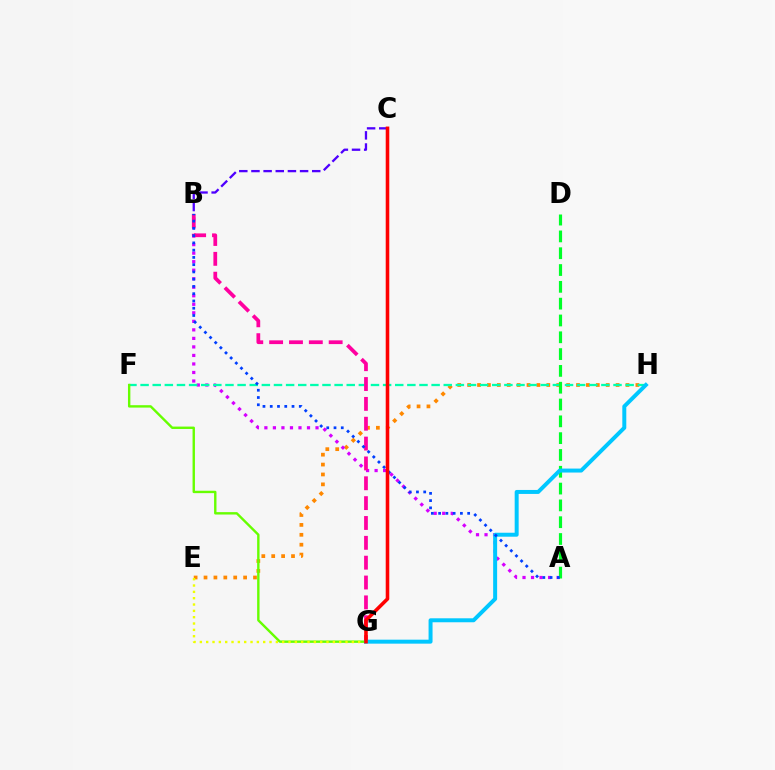{('E', 'H'): [{'color': '#ff8800', 'line_style': 'dotted', 'thickness': 2.69}], ('A', 'B'): [{'color': '#d600ff', 'line_style': 'dotted', 'thickness': 2.32}, {'color': '#003fff', 'line_style': 'dotted', 'thickness': 1.97}], ('F', 'H'): [{'color': '#00ffaf', 'line_style': 'dashed', 'thickness': 1.65}], ('F', 'G'): [{'color': '#66ff00', 'line_style': 'solid', 'thickness': 1.73}], ('B', 'C'): [{'color': '#4f00ff', 'line_style': 'dashed', 'thickness': 1.65}], ('A', 'D'): [{'color': '#00ff27', 'line_style': 'dashed', 'thickness': 2.28}], ('E', 'G'): [{'color': '#eeff00', 'line_style': 'dotted', 'thickness': 1.72}], ('B', 'G'): [{'color': '#ff00a0', 'line_style': 'dashed', 'thickness': 2.7}], ('G', 'H'): [{'color': '#00c7ff', 'line_style': 'solid', 'thickness': 2.86}], ('C', 'G'): [{'color': '#ff0000', 'line_style': 'solid', 'thickness': 2.57}]}